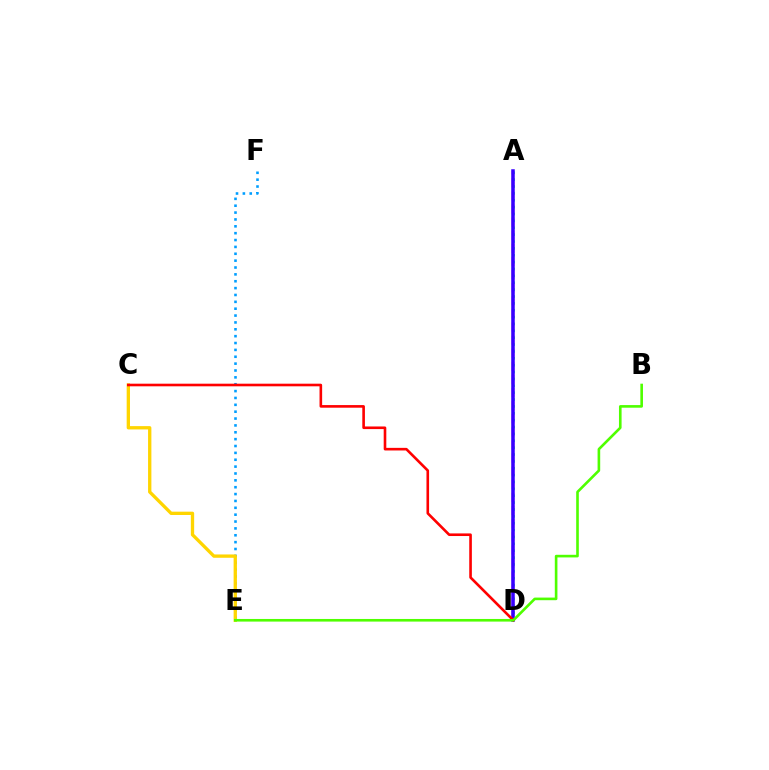{('A', 'D'): [{'color': '#ff00ed', 'line_style': 'dashed', 'thickness': 1.78}, {'color': '#00ff86', 'line_style': 'dotted', 'thickness': 1.87}, {'color': '#3700ff', 'line_style': 'solid', 'thickness': 2.54}], ('E', 'F'): [{'color': '#009eff', 'line_style': 'dotted', 'thickness': 1.87}], ('C', 'E'): [{'color': '#ffd500', 'line_style': 'solid', 'thickness': 2.39}], ('C', 'D'): [{'color': '#ff0000', 'line_style': 'solid', 'thickness': 1.88}], ('B', 'E'): [{'color': '#4fff00', 'line_style': 'solid', 'thickness': 1.89}]}